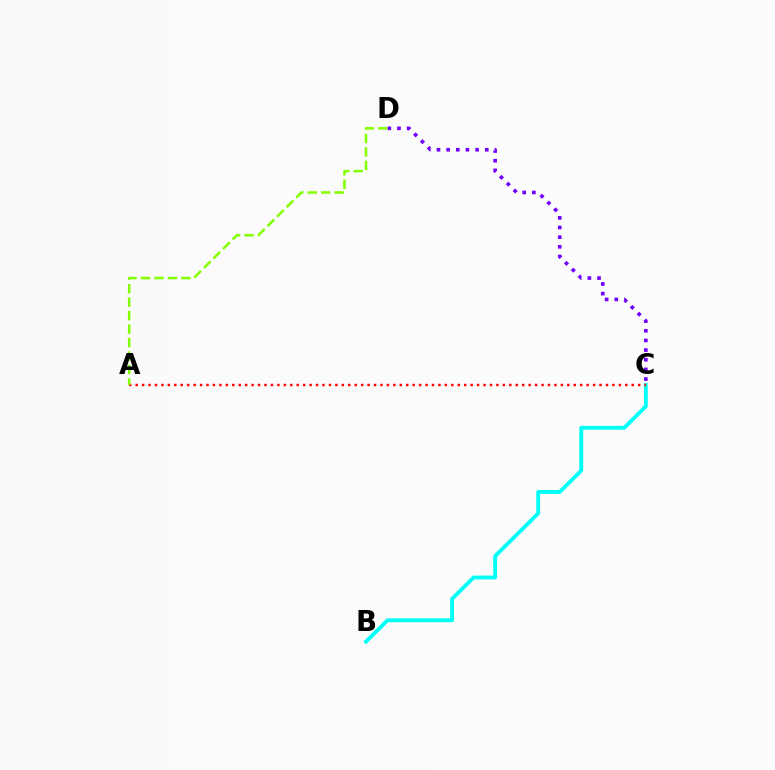{('B', 'C'): [{'color': '#00fff6', 'line_style': 'solid', 'thickness': 2.77}], ('A', 'C'): [{'color': '#ff0000', 'line_style': 'dotted', 'thickness': 1.75}], ('C', 'D'): [{'color': '#7200ff', 'line_style': 'dotted', 'thickness': 2.62}], ('A', 'D'): [{'color': '#84ff00', 'line_style': 'dashed', 'thickness': 1.83}]}